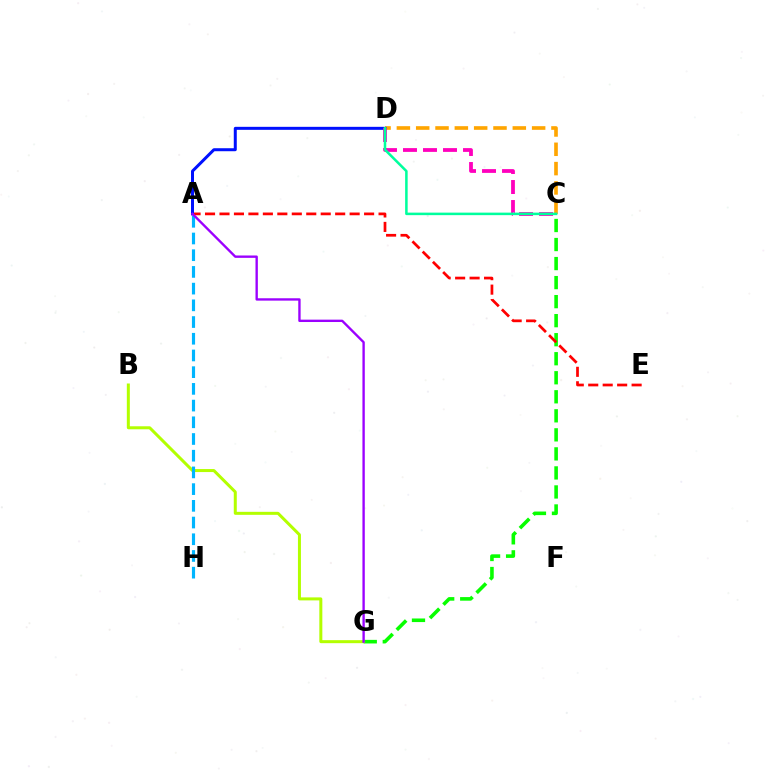{('C', 'G'): [{'color': '#08ff00', 'line_style': 'dashed', 'thickness': 2.59}], ('C', 'D'): [{'color': '#ffa500', 'line_style': 'dashed', 'thickness': 2.62}, {'color': '#ff00bd', 'line_style': 'dashed', 'thickness': 2.72}, {'color': '#00ff9d', 'line_style': 'solid', 'thickness': 1.82}], ('A', 'E'): [{'color': '#ff0000', 'line_style': 'dashed', 'thickness': 1.96}], ('A', 'D'): [{'color': '#0010ff', 'line_style': 'solid', 'thickness': 2.16}], ('B', 'G'): [{'color': '#b3ff00', 'line_style': 'solid', 'thickness': 2.17}], ('A', 'H'): [{'color': '#00b5ff', 'line_style': 'dashed', 'thickness': 2.27}], ('A', 'G'): [{'color': '#9b00ff', 'line_style': 'solid', 'thickness': 1.7}]}